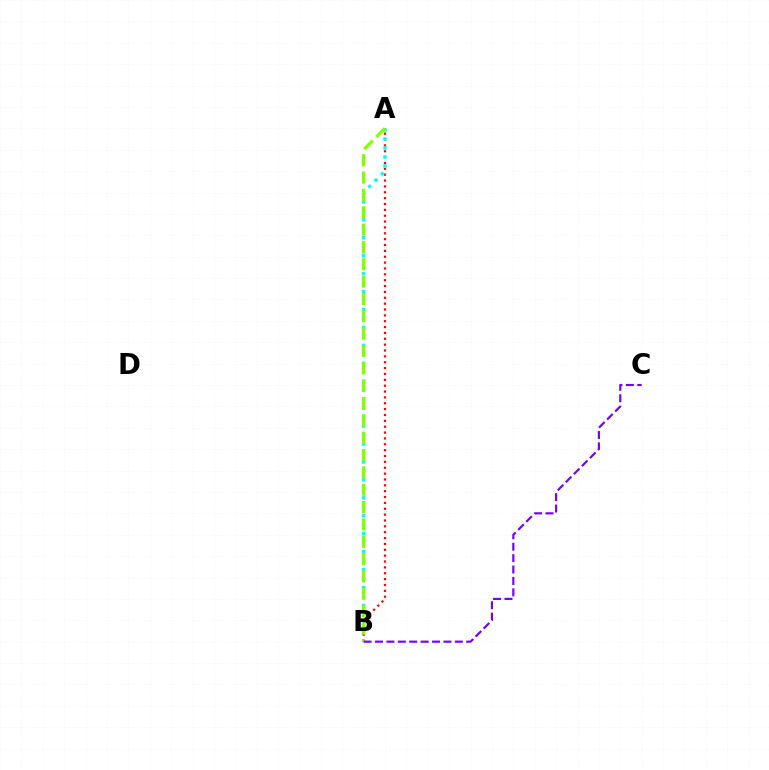{('A', 'B'): [{'color': '#ff0000', 'line_style': 'dotted', 'thickness': 1.59}, {'color': '#00fff6', 'line_style': 'dotted', 'thickness': 2.44}, {'color': '#84ff00', 'line_style': 'dashed', 'thickness': 2.36}], ('B', 'C'): [{'color': '#7200ff', 'line_style': 'dashed', 'thickness': 1.55}]}